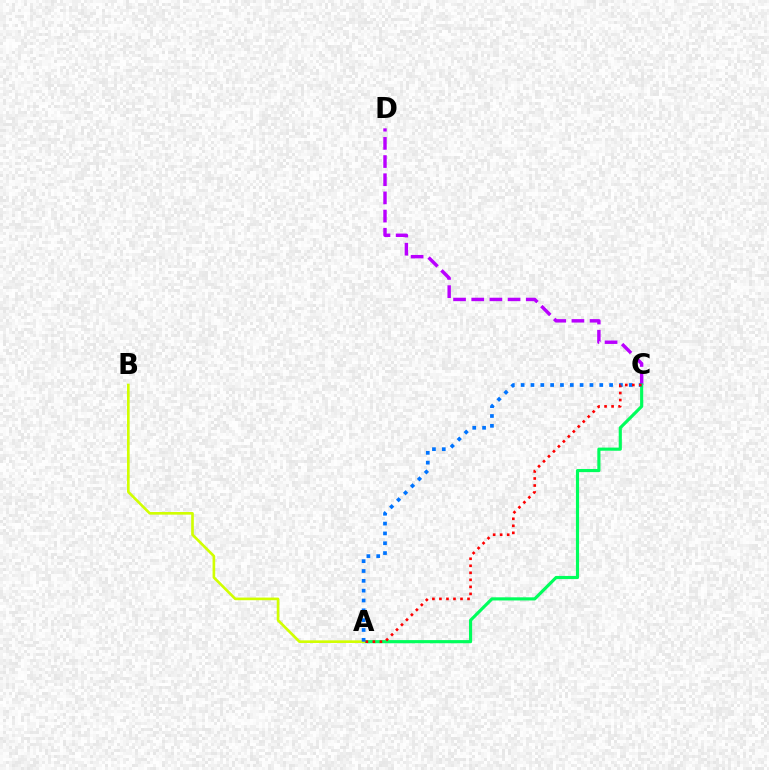{('C', 'D'): [{'color': '#b900ff', 'line_style': 'dashed', 'thickness': 2.47}], ('A', 'C'): [{'color': '#00ff5c', 'line_style': 'solid', 'thickness': 2.26}, {'color': '#0074ff', 'line_style': 'dotted', 'thickness': 2.67}, {'color': '#ff0000', 'line_style': 'dotted', 'thickness': 1.91}], ('A', 'B'): [{'color': '#d1ff00', 'line_style': 'solid', 'thickness': 1.9}]}